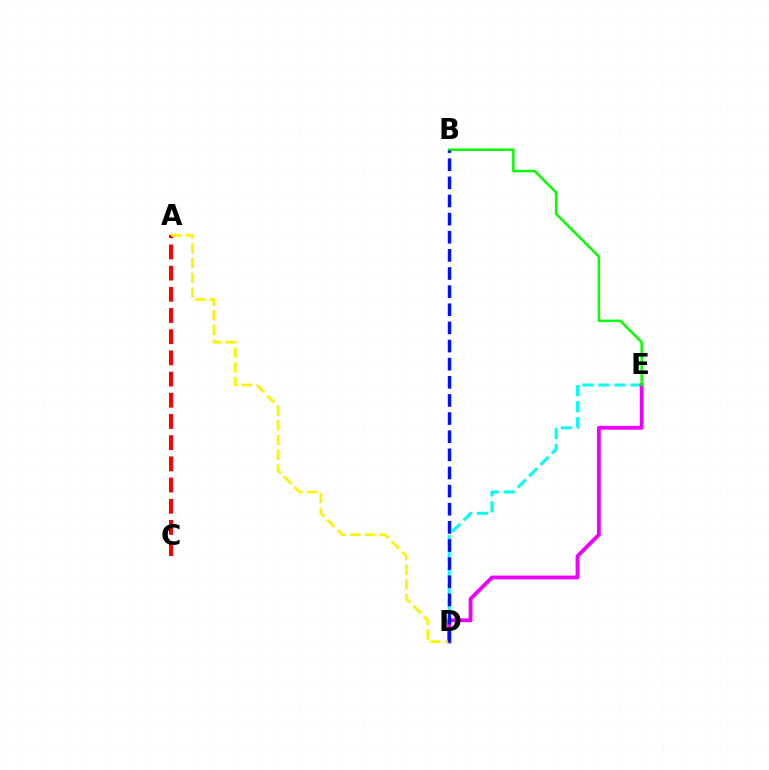{('A', 'C'): [{'color': '#ff0000', 'line_style': 'dashed', 'thickness': 2.88}], ('D', 'E'): [{'color': '#00fff6', 'line_style': 'dashed', 'thickness': 2.18}, {'color': '#ee00ff', 'line_style': 'solid', 'thickness': 2.74}], ('A', 'D'): [{'color': '#fcf500', 'line_style': 'dashed', 'thickness': 2.0}], ('B', 'E'): [{'color': '#08ff00', 'line_style': 'solid', 'thickness': 1.81}], ('B', 'D'): [{'color': '#0010ff', 'line_style': 'dashed', 'thickness': 2.46}]}